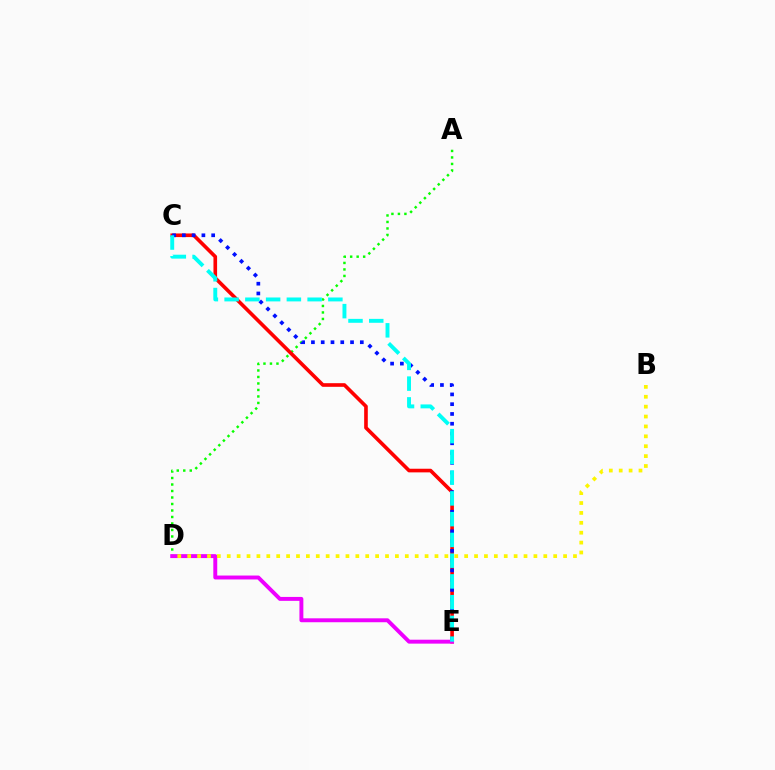{('A', 'D'): [{'color': '#08ff00', 'line_style': 'dotted', 'thickness': 1.77}], ('C', 'E'): [{'color': '#ff0000', 'line_style': 'solid', 'thickness': 2.61}, {'color': '#0010ff', 'line_style': 'dotted', 'thickness': 2.66}, {'color': '#00fff6', 'line_style': 'dashed', 'thickness': 2.82}], ('D', 'E'): [{'color': '#ee00ff', 'line_style': 'solid', 'thickness': 2.82}], ('B', 'D'): [{'color': '#fcf500', 'line_style': 'dotted', 'thickness': 2.69}]}